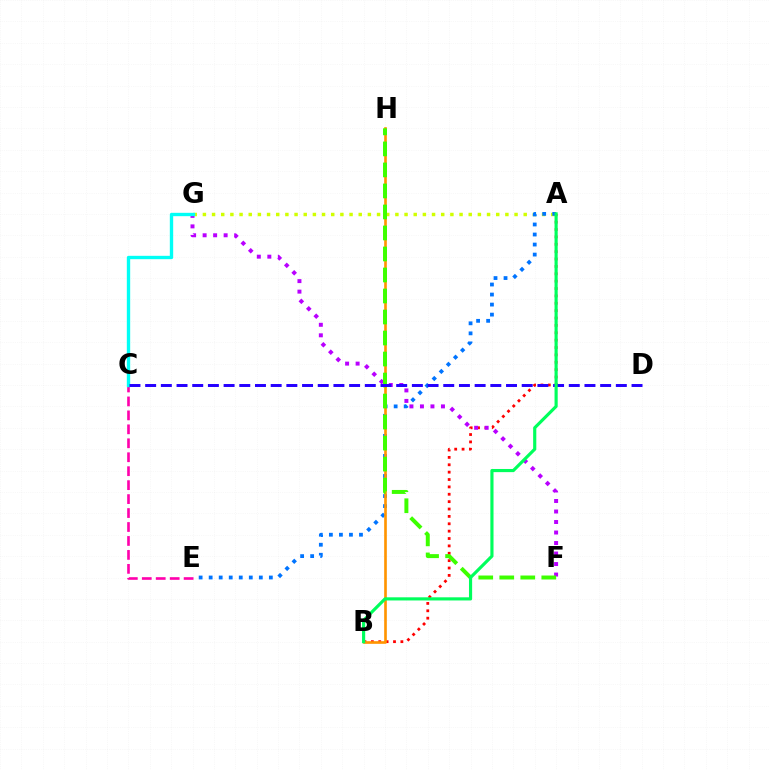{('A', 'B'): [{'color': '#ff0000', 'line_style': 'dotted', 'thickness': 2.0}, {'color': '#00ff5c', 'line_style': 'solid', 'thickness': 2.27}], ('A', 'G'): [{'color': '#d1ff00', 'line_style': 'dotted', 'thickness': 2.49}], ('A', 'E'): [{'color': '#0074ff', 'line_style': 'dotted', 'thickness': 2.73}], ('F', 'G'): [{'color': '#b900ff', 'line_style': 'dotted', 'thickness': 2.86}], ('C', 'E'): [{'color': '#ff00ac', 'line_style': 'dashed', 'thickness': 1.9}], ('C', 'G'): [{'color': '#00fff6', 'line_style': 'solid', 'thickness': 2.42}], ('B', 'H'): [{'color': '#ff9400', 'line_style': 'solid', 'thickness': 1.91}], ('F', 'H'): [{'color': '#3dff00', 'line_style': 'dashed', 'thickness': 2.85}], ('C', 'D'): [{'color': '#2500ff', 'line_style': 'dashed', 'thickness': 2.13}]}